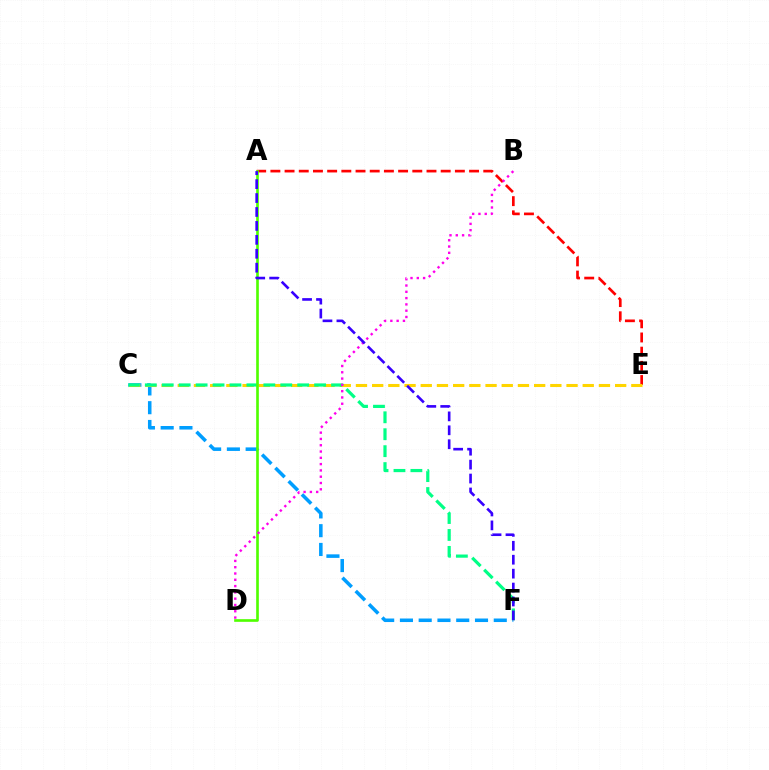{('A', 'E'): [{'color': '#ff0000', 'line_style': 'dashed', 'thickness': 1.93}], ('C', 'F'): [{'color': '#009eff', 'line_style': 'dashed', 'thickness': 2.55}, {'color': '#00ff86', 'line_style': 'dashed', 'thickness': 2.3}], ('C', 'E'): [{'color': '#ffd500', 'line_style': 'dashed', 'thickness': 2.2}], ('A', 'D'): [{'color': '#4fff00', 'line_style': 'solid', 'thickness': 1.91}], ('B', 'D'): [{'color': '#ff00ed', 'line_style': 'dotted', 'thickness': 1.71}], ('A', 'F'): [{'color': '#3700ff', 'line_style': 'dashed', 'thickness': 1.89}]}